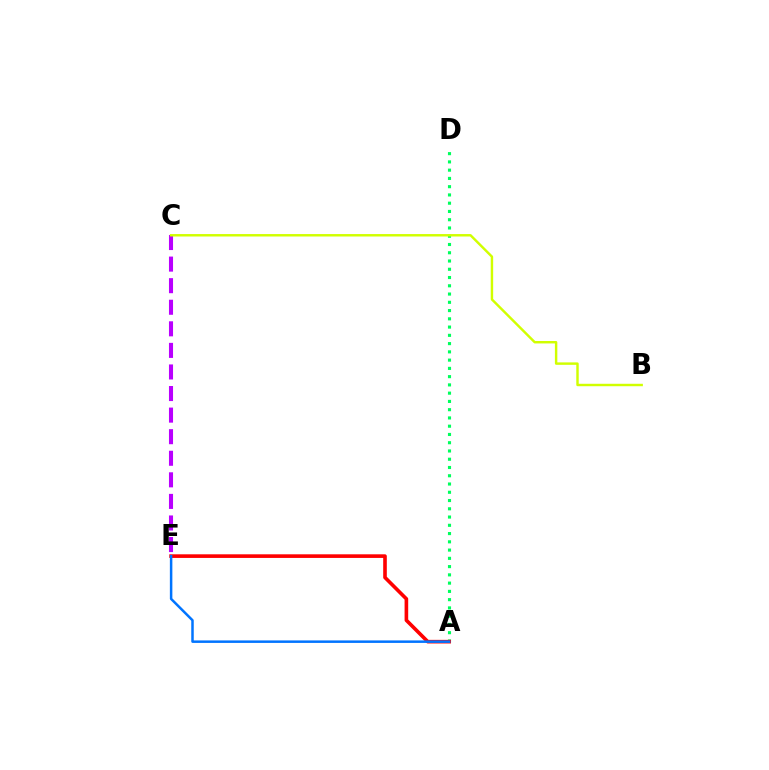{('A', 'D'): [{'color': '#00ff5c', 'line_style': 'dotted', 'thickness': 2.24}], ('C', 'E'): [{'color': '#b900ff', 'line_style': 'dashed', 'thickness': 2.93}], ('B', 'C'): [{'color': '#d1ff00', 'line_style': 'solid', 'thickness': 1.75}], ('A', 'E'): [{'color': '#ff0000', 'line_style': 'solid', 'thickness': 2.61}, {'color': '#0074ff', 'line_style': 'solid', 'thickness': 1.8}]}